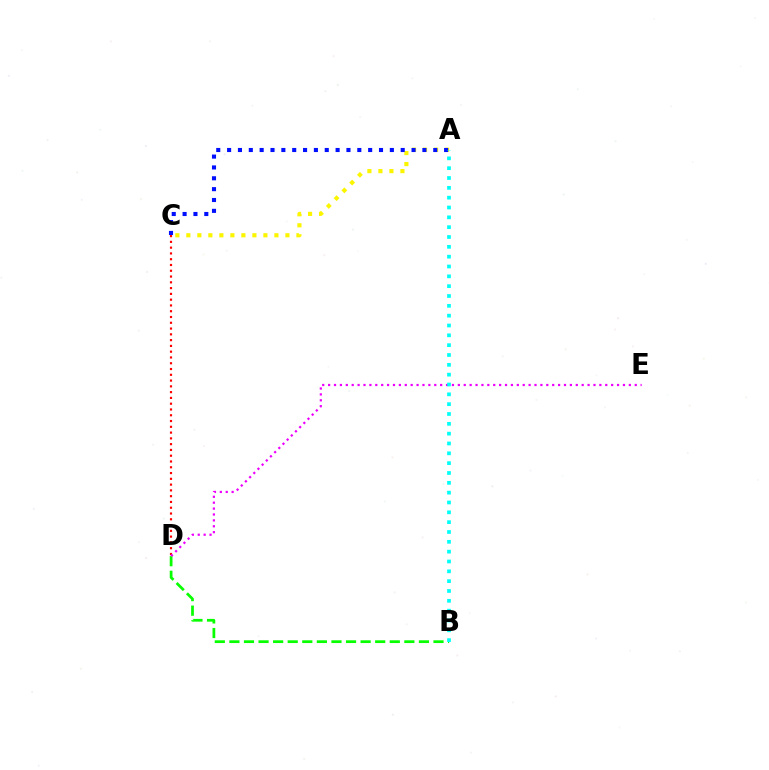{('A', 'C'): [{'color': '#fcf500', 'line_style': 'dotted', 'thickness': 2.99}, {'color': '#0010ff', 'line_style': 'dotted', 'thickness': 2.95}], ('C', 'D'): [{'color': '#ff0000', 'line_style': 'dotted', 'thickness': 1.57}], ('B', 'D'): [{'color': '#08ff00', 'line_style': 'dashed', 'thickness': 1.98}], ('D', 'E'): [{'color': '#ee00ff', 'line_style': 'dotted', 'thickness': 1.6}], ('A', 'B'): [{'color': '#00fff6', 'line_style': 'dotted', 'thickness': 2.67}]}